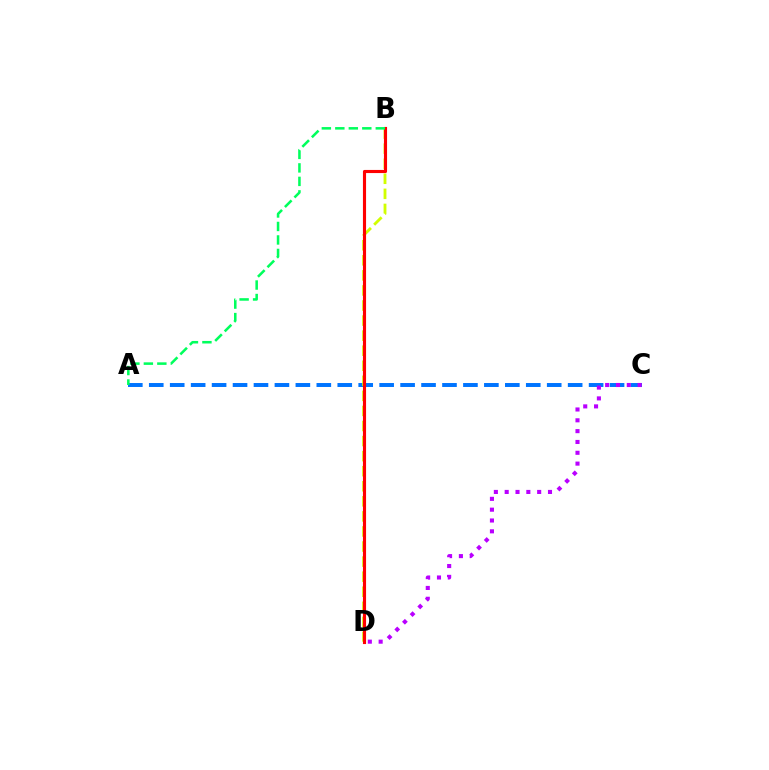{('A', 'C'): [{'color': '#0074ff', 'line_style': 'dashed', 'thickness': 2.85}], ('B', 'D'): [{'color': '#d1ff00', 'line_style': 'dashed', 'thickness': 2.05}, {'color': '#ff0000', 'line_style': 'solid', 'thickness': 2.25}], ('A', 'B'): [{'color': '#00ff5c', 'line_style': 'dashed', 'thickness': 1.83}], ('C', 'D'): [{'color': '#b900ff', 'line_style': 'dotted', 'thickness': 2.94}]}